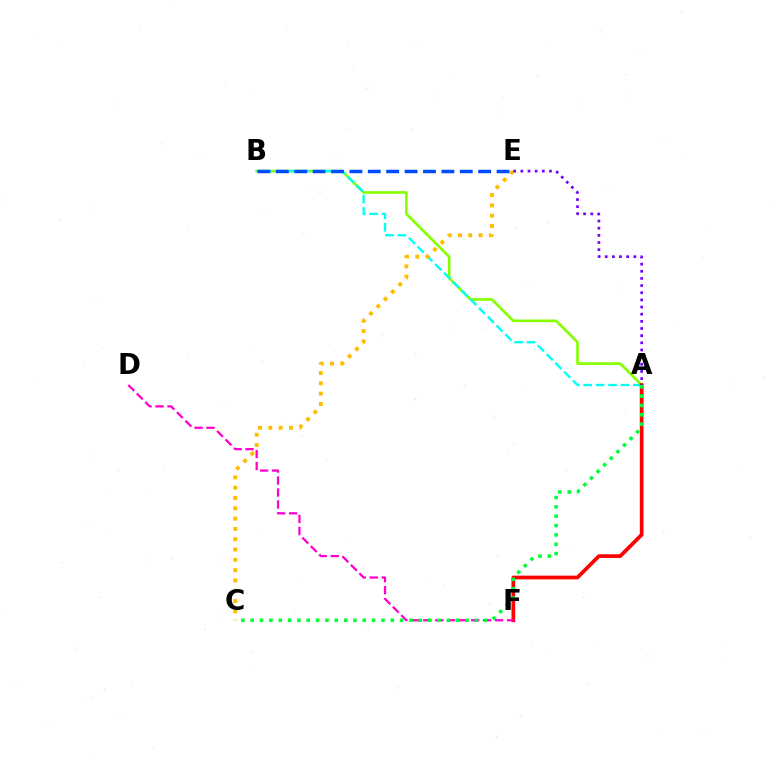{('A', 'B'): [{'color': '#84ff00', 'line_style': 'solid', 'thickness': 1.89}, {'color': '#00fff6', 'line_style': 'dashed', 'thickness': 1.68}], ('C', 'E'): [{'color': '#ffbd00', 'line_style': 'dotted', 'thickness': 2.8}], ('A', 'F'): [{'color': '#ff0000', 'line_style': 'solid', 'thickness': 2.68}], ('D', 'F'): [{'color': '#ff00cf', 'line_style': 'dashed', 'thickness': 1.63}], ('A', 'C'): [{'color': '#00ff39', 'line_style': 'dotted', 'thickness': 2.54}], ('A', 'E'): [{'color': '#7200ff', 'line_style': 'dotted', 'thickness': 1.94}], ('B', 'E'): [{'color': '#004bff', 'line_style': 'dashed', 'thickness': 2.5}]}